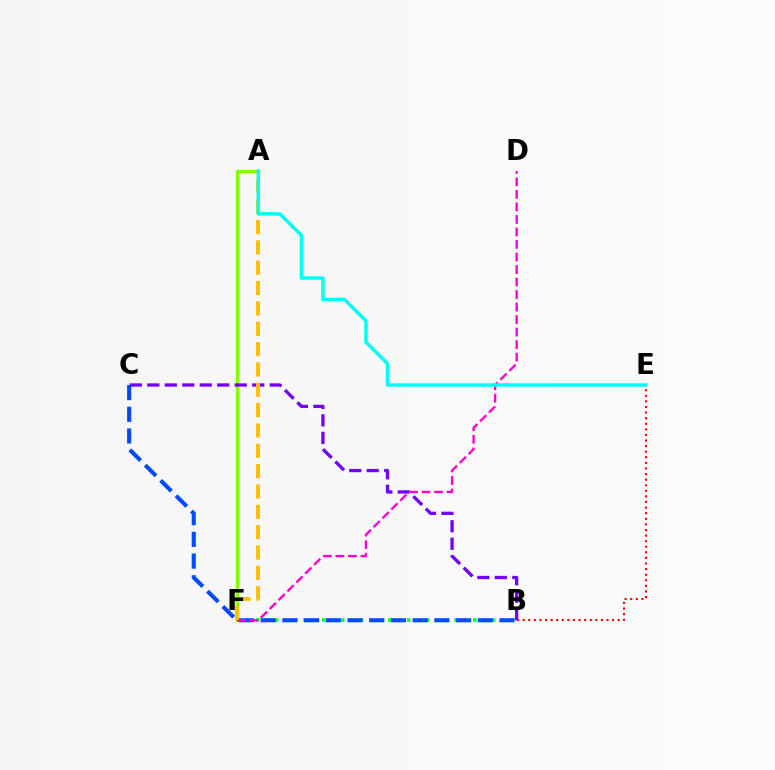{('A', 'F'): [{'color': '#84ff00', 'line_style': 'solid', 'thickness': 2.42}, {'color': '#ffbd00', 'line_style': 'dashed', 'thickness': 2.76}], ('B', 'E'): [{'color': '#ff0000', 'line_style': 'dotted', 'thickness': 1.52}], ('B', 'F'): [{'color': '#00ff39', 'line_style': 'dotted', 'thickness': 2.56}], ('B', 'C'): [{'color': '#7200ff', 'line_style': 'dashed', 'thickness': 2.38}, {'color': '#004bff', 'line_style': 'dashed', 'thickness': 2.95}], ('D', 'F'): [{'color': '#ff00cf', 'line_style': 'dashed', 'thickness': 1.7}], ('A', 'E'): [{'color': '#00fff6', 'line_style': 'solid', 'thickness': 2.5}]}